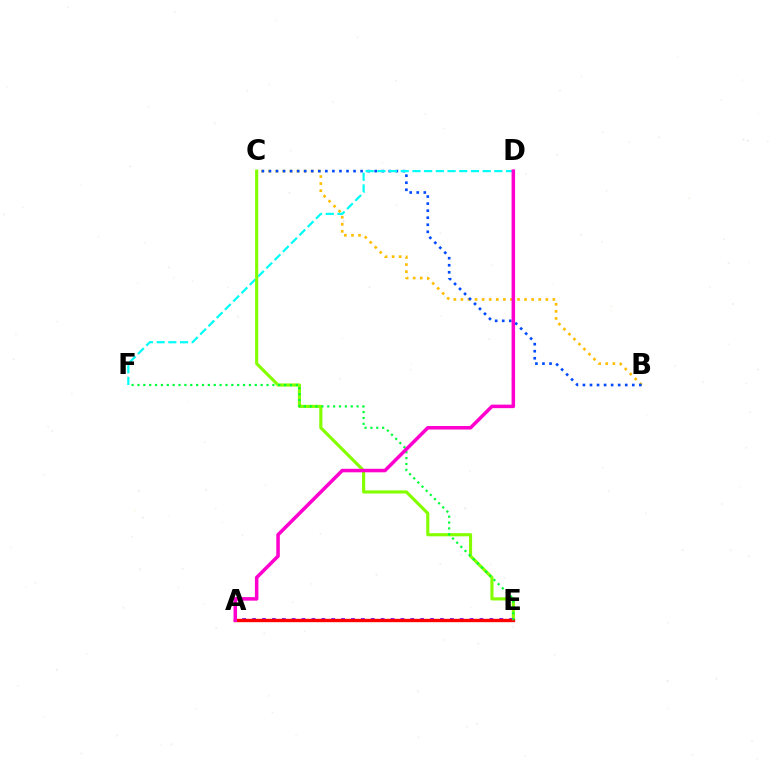{('B', 'C'): [{'color': '#ffbd00', 'line_style': 'dotted', 'thickness': 1.92}, {'color': '#004bff', 'line_style': 'dotted', 'thickness': 1.92}], ('D', 'F'): [{'color': '#00fff6', 'line_style': 'dashed', 'thickness': 1.59}], ('C', 'E'): [{'color': '#84ff00', 'line_style': 'solid', 'thickness': 2.26}], ('A', 'E'): [{'color': '#7200ff', 'line_style': 'dotted', 'thickness': 2.69}, {'color': '#ff0000', 'line_style': 'solid', 'thickness': 2.41}], ('E', 'F'): [{'color': '#00ff39', 'line_style': 'dotted', 'thickness': 1.59}], ('A', 'D'): [{'color': '#ff00cf', 'line_style': 'solid', 'thickness': 2.53}]}